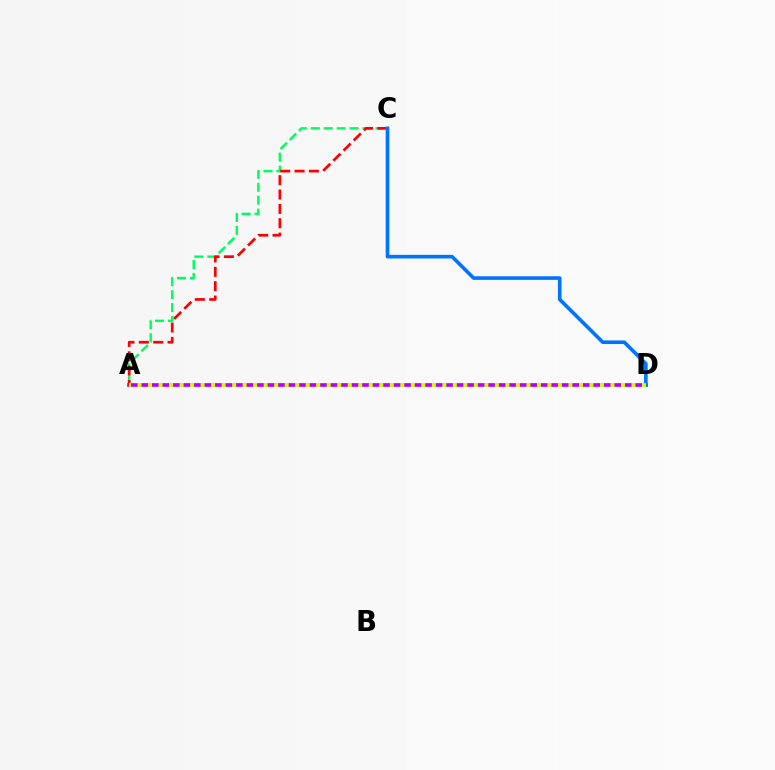{('A', 'D'): [{'color': '#b900ff', 'line_style': 'solid', 'thickness': 2.66}, {'color': '#d1ff00', 'line_style': 'dotted', 'thickness': 2.86}], ('A', 'C'): [{'color': '#00ff5c', 'line_style': 'dashed', 'thickness': 1.76}, {'color': '#ff0000', 'line_style': 'dashed', 'thickness': 1.95}], ('C', 'D'): [{'color': '#0074ff', 'line_style': 'solid', 'thickness': 2.61}]}